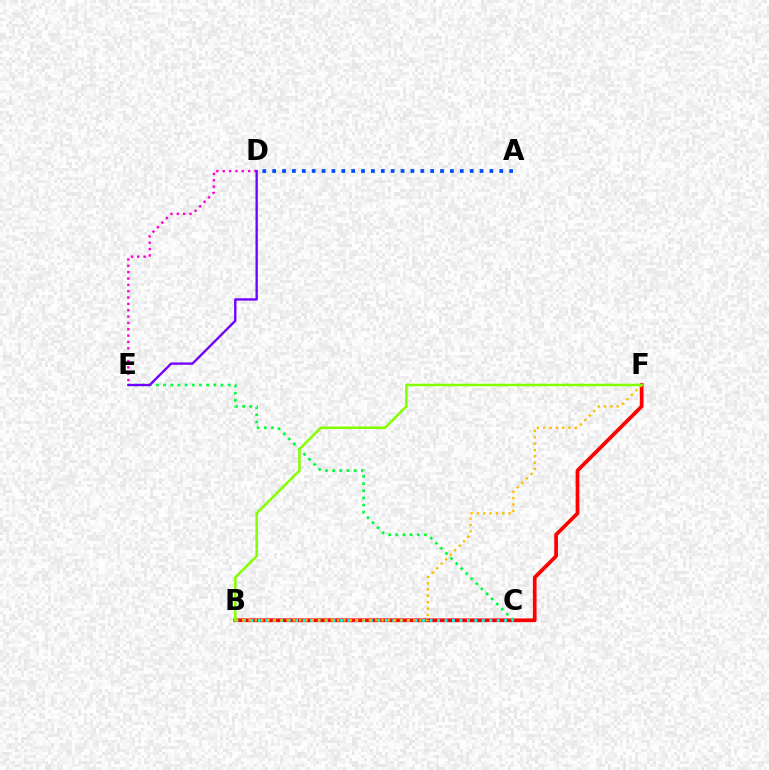{('B', 'F'): [{'color': '#ff0000', 'line_style': 'solid', 'thickness': 2.67}, {'color': '#ffbd00', 'line_style': 'dotted', 'thickness': 1.72}, {'color': '#84ff00', 'line_style': 'solid', 'thickness': 1.82}], ('C', 'E'): [{'color': '#00ff39', 'line_style': 'dotted', 'thickness': 1.95}], ('A', 'D'): [{'color': '#004bff', 'line_style': 'dotted', 'thickness': 2.68}], ('B', 'C'): [{'color': '#00fff6', 'line_style': 'dotted', 'thickness': 2.03}], ('D', 'E'): [{'color': '#ff00cf', 'line_style': 'dotted', 'thickness': 1.72}, {'color': '#7200ff', 'line_style': 'solid', 'thickness': 1.7}]}